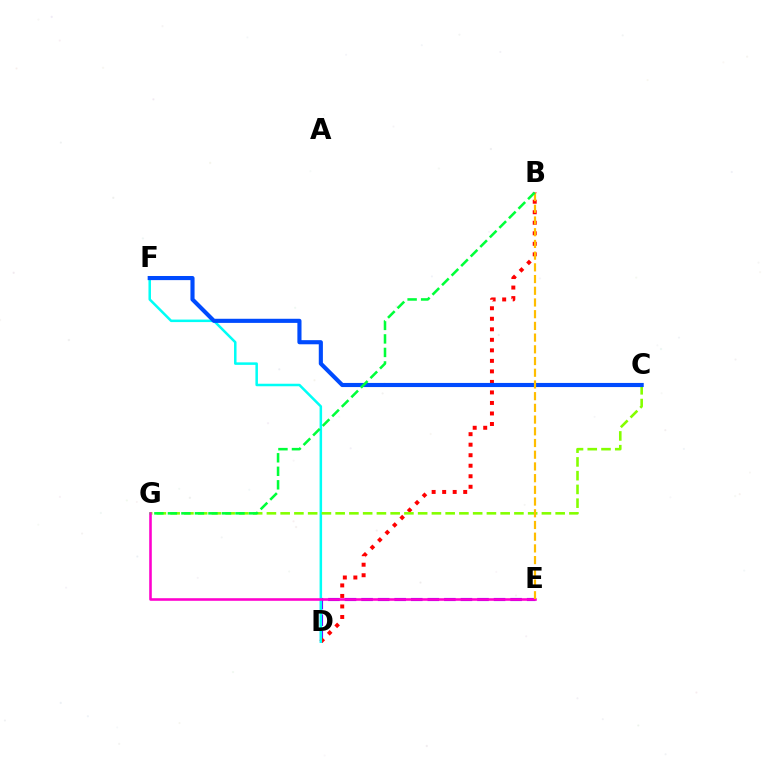{('D', 'E'): [{'color': '#7200ff', 'line_style': 'dashed', 'thickness': 2.25}], ('B', 'D'): [{'color': '#ff0000', 'line_style': 'dotted', 'thickness': 2.86}], ('D', 'F'): [{'color': '#00fff6', 'line_style': 'solid', 'thickness': 1.81}], ('C', 'G'): [{'color': '#84ff00', 'line_style': 'dashed', 'thickness': 1.87}], ('C', 'F'): [{'color': '#004bff', 'line_style': 'solid', 'thickness': 2.97}], ('E', 'G'): [{'color': '#ff00cf', 'line_style': 'solid', 'thickness': 1.86}], ('B', 'E'): [{'color': '#ffbd00', 'line_style': 'dashed', 'thickness': 1.59}], ('B', 'G'): [{'color': '#00ff39', 'line_style': 'dashed', 'thickness': 1.84}]}